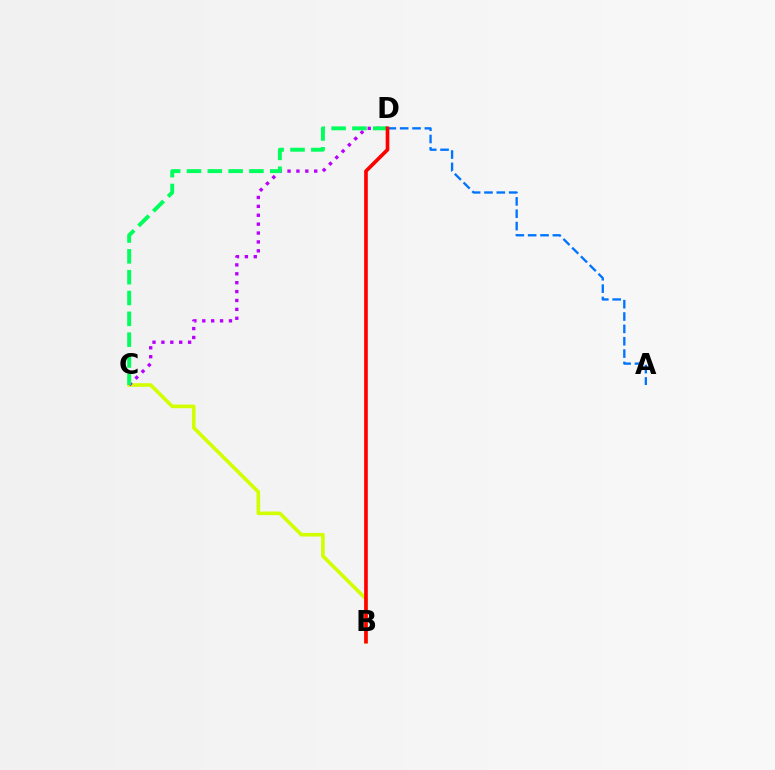{('B', 'C'): [{'color': '#d1ff00', 'line_style': 'solid', 'thickness': 2.6}], ('C', 'D'): [{'color': '#b900ff', 'line_style': 'dotted', 'thickness': 2.42}, {'color': '#00ff5c', 'line_style': 'dashed', 'thickness': 2.83}], ('A', 'D'): [{'color': '#0074ff', 'line_style': 'dashed', 'thickness': 1.68}], ('B', 'D'): [{'color': '#ff0000', 'line_style': 'solid', 'thickness': 2.64}]}